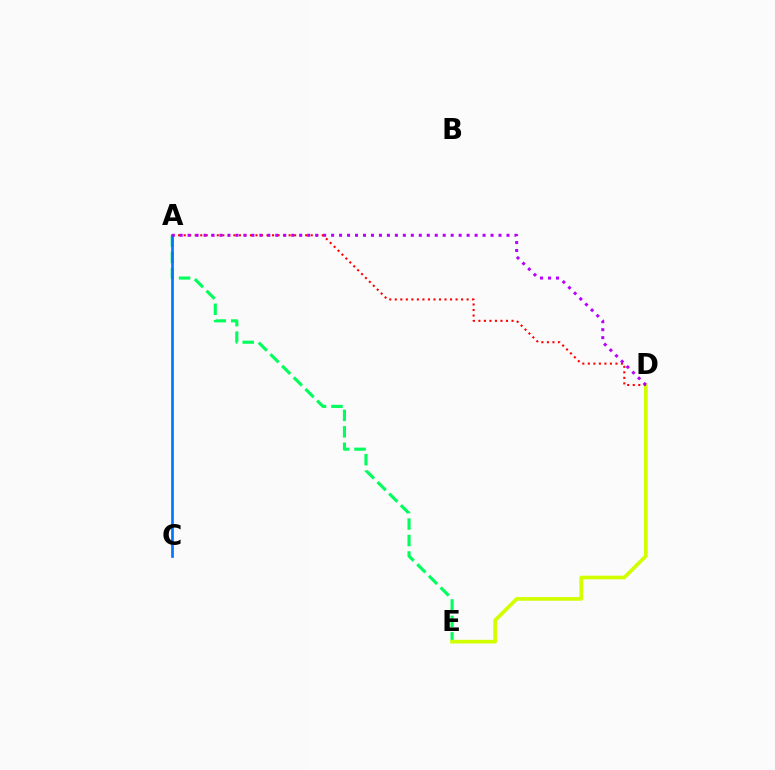{('A', 'E'): [{'color': '#00ff5c', 'line_style': 'dashed', 'thickness': 2.24}], ('D', 'E'): [{'color': '#d1ff00', 'line_style': 'solid', 'thickness': 2.64}], ('A', 'D'): [{'color': '#ff0000', 'line_style': 'dotted', 'thickness': 1.5}, {'color': '#b900ff', 'line_style': 'dotted', 'thickness': 2.17}], ('A', 'C'): [{'color': '#0074ff', 'line_style': 'solid', 'thickness': 1.92}]}